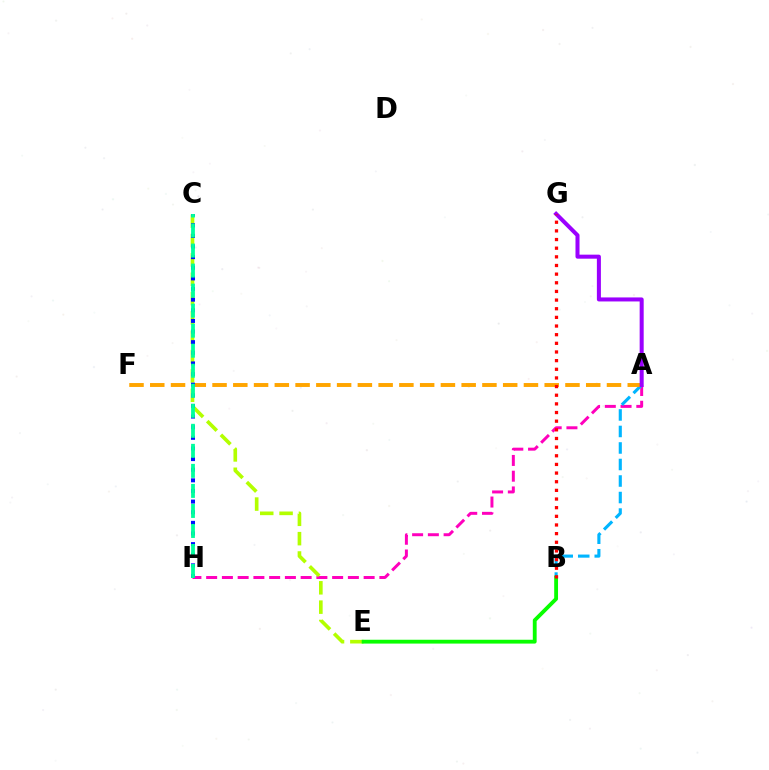{('A', 'H'): [{'color': '#ff00bd', 'line_style': 'dashed', 'thickness': 2.14}], ('A', 'B'): [{'color': '#00b5ff', 'line_style': 'dashed', 'thickness': 2.24}], ('A', 'F'): [{'color': '#ffa500', 'line_style': 'dashed', 'thickness': 2.82}], ('C', 'E'): [{'color': '#b3ff00', 'line_style': 'dashed', 'thickness': 2.63}], ('B', 'E'): [{'color': '#08ff00', 'line_style': 'solid', 'thickness': 2.76}], ('C', 'H'): [{'color': '#0010ff', 'line_style': 'dotted', 'thickness': 2.89}, {'color': '#00ff9d', 'line_style': 'dashed', 'thickness': 2.72}], ('A', 'G'): [{'color': '#9b00ff', 'line_style': 'solid', 'thickness': 2.9}], ('B', 'G'): [{'color': '#ff0000', 'line_style': 'dotted', 'thickness': 2.35}]}